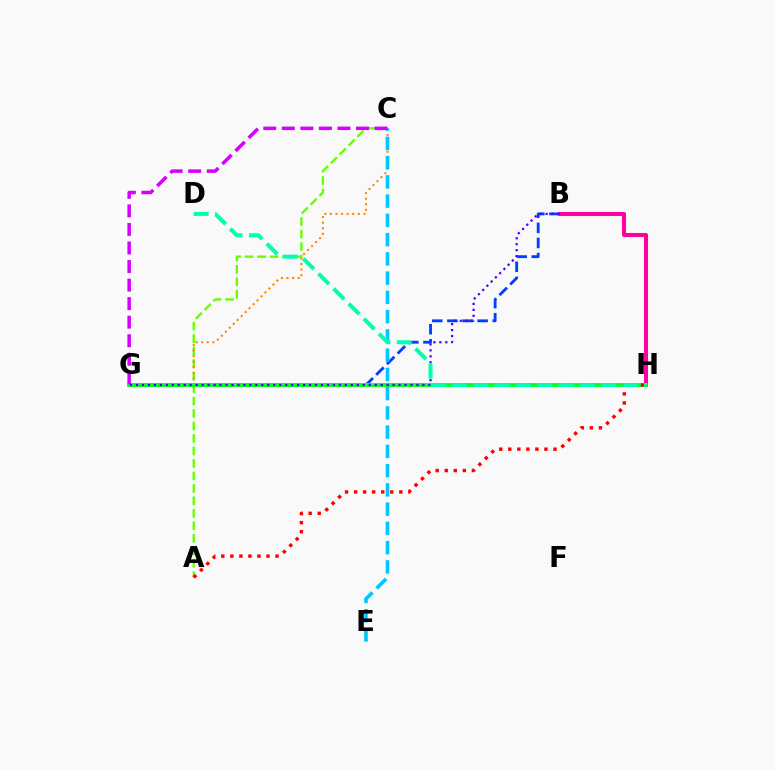{('A', 'C'): [{'color': '#66ff00', 'line_style': 'dashed', 'thickness': 1.7}], ('B', 'G'): [{'color': '#003fff', 'line_style': 'dashed', 'thickness': 2.05}, {'color': '#4f00ff', 'line_style': 'dotted', 'thickness': 1.62}], ('B', 'H'): [{'color': '#ff00a0', 'line_style': 'solid', 'thickness': 2.92}], ('G', 'H'): [{'color': '#eeff00', 'line_style': 'dotted', 'thickness': 2.92}, {'color': '#00ff27', 'line_style': 'solid', 'thickness': 2.75}], ('C', 'G'): [{'color': '#ff8800', 'line_style': 'dotted', 'thickness': 1.52}, {'color': '#d600ff', 'line_style': 'dashed', 'thickness': 2.52}], ('A', 'H'): [{'color': '#ff0000', 'line_style': 'dotted', 'thickness': 2.46}], ('C', 'E'): [{'color': '#00c7ff', 'line_style': 'dashed', 'thickness': 2.62}], ('D', 'H'): [{'color': '#00ffaf', 'line_style': 'dashed', 'thickness': 2.9}]}